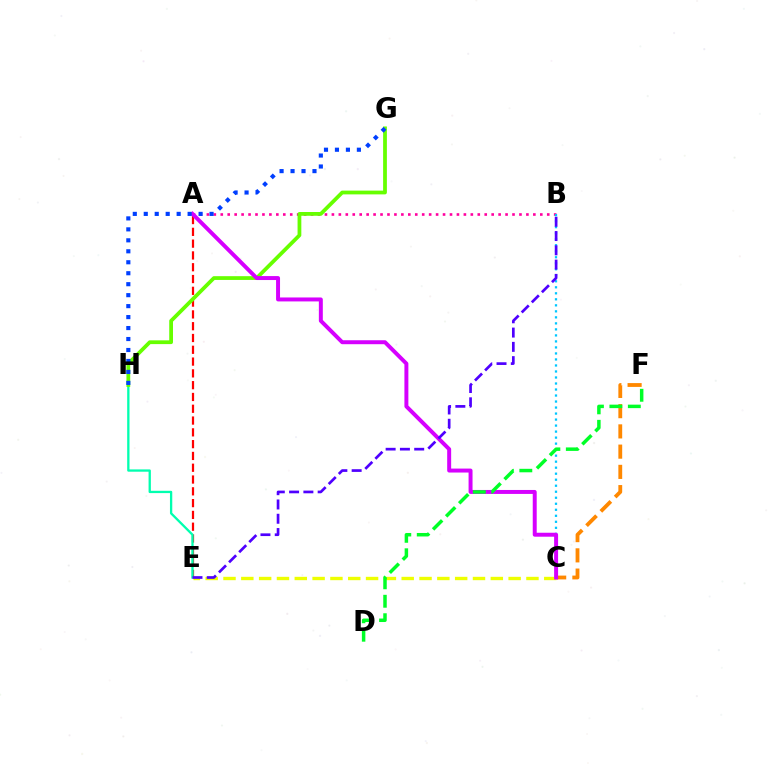{('A', 'B'): [{'color': '#ff00a0', 'line_style': 'dotted', 'thickness': 1.89}], ('A', 'E'): [{'color': '#ff0000', 'line_style': 'dashed', 'thickness': 1.6}], ('C', 'F'): [{'color': '#ff8800', 'line_style': 'dashed', 'thickness': 2.75}], ('E', 'H'): [{'color': '#00ffaf', 'line_style': 'solid', 'thickness': 1.66}], ('C', 'E'): [{'color': '#eeff00', 'line_style': 'dashed', 'thickness': 2.42}], ('B', 'C'): [{'color': '#00c7ff', 'line_style': 'dotted', 'thickness': 1.63}], ('G', 'H'): [{'color': '#66ff00', 'line_style': 'solid', 'thickness': 2.71}, {'color': '#003fff', 'line_style': 'dotted', 'thickness': 2.98}], ('A', 'C'): [{'color': '#d600ff', 'line_style': 'solid', 'thickness': 2.85}], ('D', 'F'): [{'color': '#00ff27', 'line_style': 'dashed', 'thickness': 2.51}], ('B', 'E'): [{'color': '#4f00ff', 'line_style': 'dashed', 'thickness': 1.94}]}